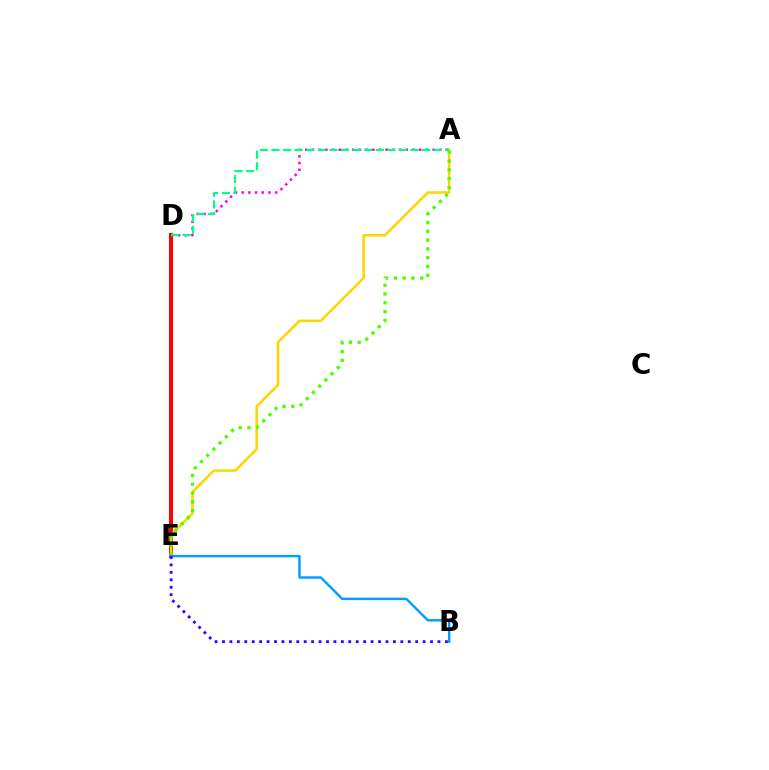{('D', 'E'): [{'color': '#ff0000', 'line_style': 'solid', 'thickness': 2.9}], ('A', 'E'): [{'color': '#ffd500', 'line_style': 'solid', 'thickness': 1.84}, {'color': '#4fff00', 'line_style': 'dotted', 'thickness': 2.39}], ('A', 'D'): [{'color': '#ff00ed', 'line_style': 'dotted', 'thickness': 1.82}, {'color': '#00ff86', 'line_style': 'dashed', 'thickness': 1.57}], ('B', 'E'): [{'color': '#009eff', 'line_style': 'solid', 'thickness': 1.75}, {'color': '#3700ff', 'line_style': 'dotted', 'thickness': 2.02}]}